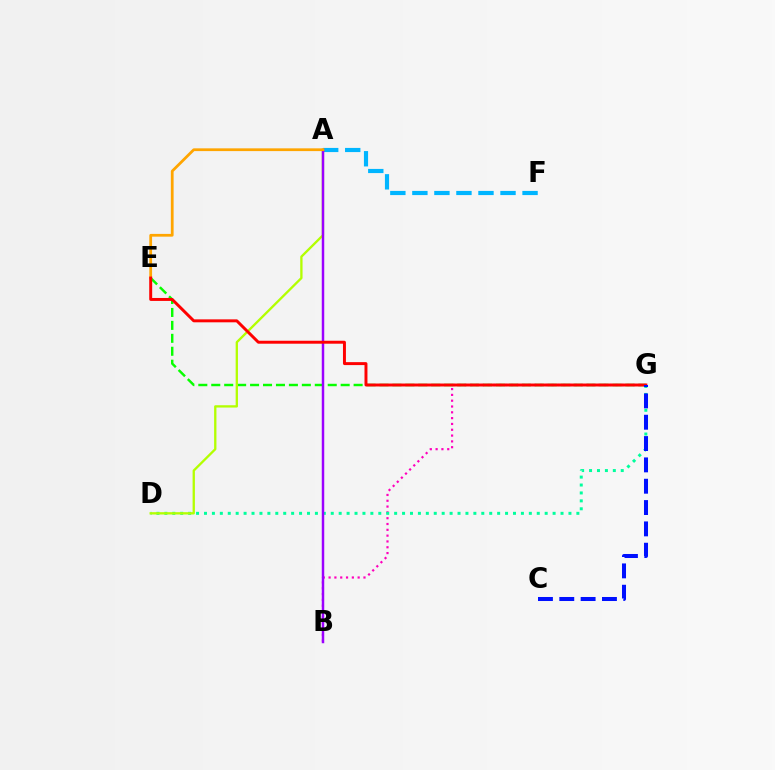{('E', 'G'): [{'color': '#08ff00', 'line_style': 'dashed', 'thickness': 1.76}, {'color': '#ff0000', 'line_style': 'solid', 'thickness': 2.13}], ('B', 'G'): [{'color': '#ff00bd', 'line_style': 'dotted', 'thickness': 1.58}], ('A', 'F'): [{'color': '#00b5ff', 'line_style': 'dashed', 'thickness': 2.99}], ('D', 'G'): [{'color': '#00ff9d', 'line_style': 'dotted', 'thickness': 2.15}], ('A', 'D'): [{'color': '#b3ff00', 'line_style': 'solid', 'thickness': 1.67}], ('A', 'B'): [{'color': '#9b00ff', 'line_style': 'solid', 'thickness': 1.78}], ('A', 'E'): [{'color': '#ffa500', 'line_style': 'solid', 'thickness': 1.98}], ('C', 'G'): [{'color': '#0010ff', 'line_style': 'dashed', 'thickness': 2.9}]}